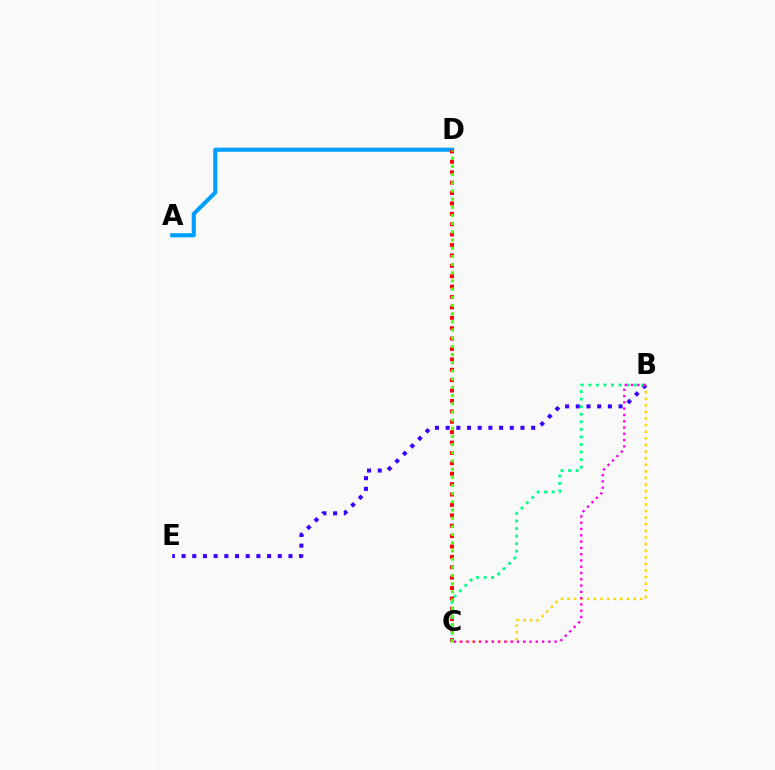{('B', 'C'): [{'color': '#ffd500', 'line_style': 'dotted', 'thickness': 1.8}, {'color': '#00ff86', 'line_style': 'dotted', 'thickness': 2.05}, {'color': '#ff00ed', 'line_style': 'dotted', 'thickness': 1.71}], ('A', 'D'): [{'color': '#009eff', 'line_style': 'solid', 'thickness': 2.95}], ('C', 'D'): [{'color': '#ff0000', 'line_style': 'dotted', 'thickness': 2.82}, {'color': '#4fff00', 'line_style': 'dotted', 'thickness': 2.22}], ('B', 'E'): [{'color': '#3700ff', 'line_style': 'dotted', 'thickness': 2.9}]}